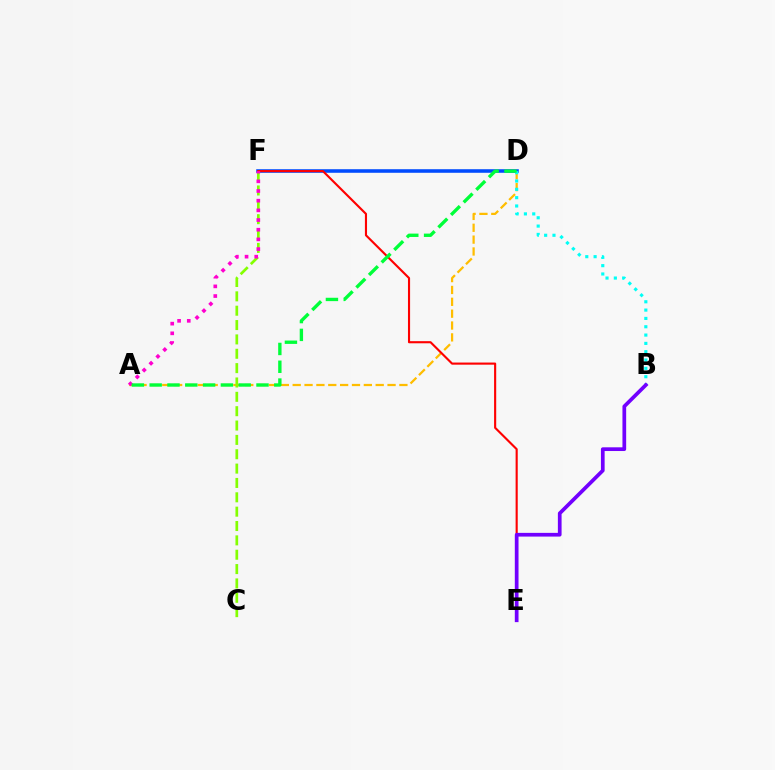{('A', 'D'): [{'color': '#ffbd00', 'line_style': 'dashed', 'thickness': 1.61}, {'color': '#00ff39', 'line_style': 'dashed', 'thickness': 2.42}], ('D', 'F'): [{'color': '#004bff', 'line_style': 'solid', 'thickness': 2.56}], ('C', 'F'): [{'color': '#84ff00', 'line_style': 'dashed', 'thickness': 1.95}], ('B', 'D'): [{'color': '#00fff6', 'line_style': 'dotted', 'thickness': 2.26}], ('E', 'F'): [{'color': '#ff0000', 'line_style': 'solid', 'thickness': 1.53}], ('B', 'E'): [{'color': '#7200ff', 'line_style': 'solid', 'thickness': 2.67}], ('A', 'F'): [{'color': '#ff00cf', 'line_style': 'dotted', 'thickness': 2.63}]}